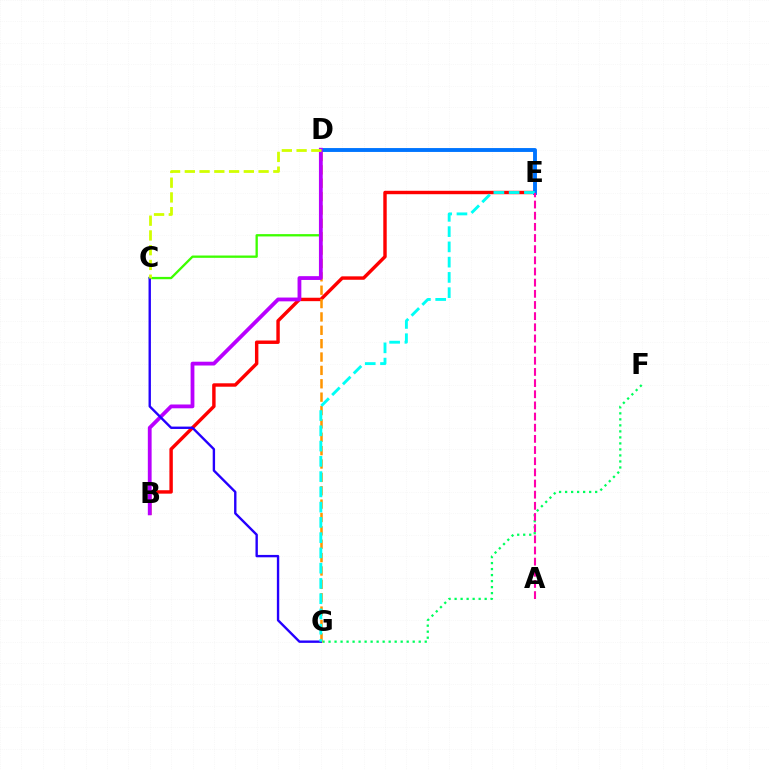{('B', 'E'): [{'color': '#ff0000', 'line_style': 'solid', 'thickness': 2.46}], ('F', 'G'): [{'color': '#00ff5c', 'line_style': 'dotted', 'thickness': 1.63}], ('D', 'G'): [{'color': '#ff9400', 'line_style': 'dashed', 'thickness': 1.82}], ('C', 'D'): [{'color': '#3dff00', 'line_style': 'solid', 'thickness': 1.67}, {'color': '#d1ff00', 'line_style': 'dashed', 'thickness': 2.0}], ('D', 'E'): [{'color': '#0074ff', 'line_style': 'solid', 'thickness': 2.8}], ('B', 'D'): [{'color': '#b900ff', 'line_style': 'solid', 'thickness': 2.73}], ('C', 'G'): [{'color': '#2500ff', 'line_style': 'solid', 'thickness': 1.72}], ('E', 'G'): [{'color': '#00fff6', 'line_style': 'dashed', 'thickness': 2.07}], ('A', 'E'): [{'color': '#ff00ac', 'line_style': 'dashed', 'thickness': 1.52}]}